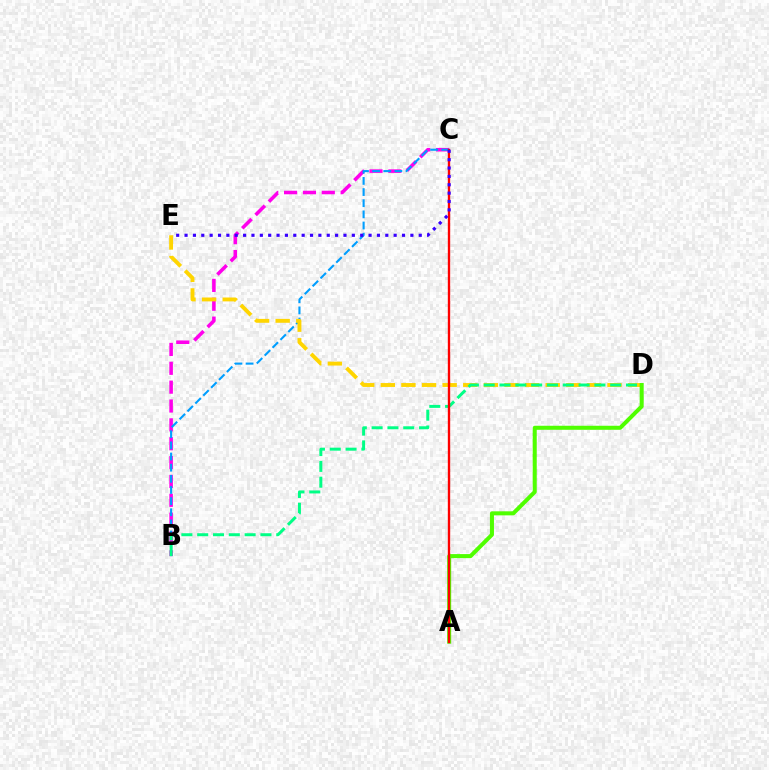{('B', 'C'): [{'color': '#ff00ed', 'line_style': 'dashed', 'thickness': 2.56}, {'color': '#009eff', 'line_style': 'dashed', 'thickness': 1.51}], ('D', 'E'): [{'color': '#ffd500', 'line_style': 'dashed', 'thickness': 2.8}], ('B', 'D'): [{'color': '#00ff86', 'line_style': 'dashed', 'thickness': 2.15}], ('A', 'D'): [{'color': '#4fff00', 'line_style': 'solid', 'thickness': 2.9}], ('A', 'C'): [{'color': '#ff0000', 'line_style': 'solid', 'thickness': 1.7}], ('C', 'E'): [{'color': '#3700ff', 'line_style': 'dotted', 'thickness': 2.27}]}